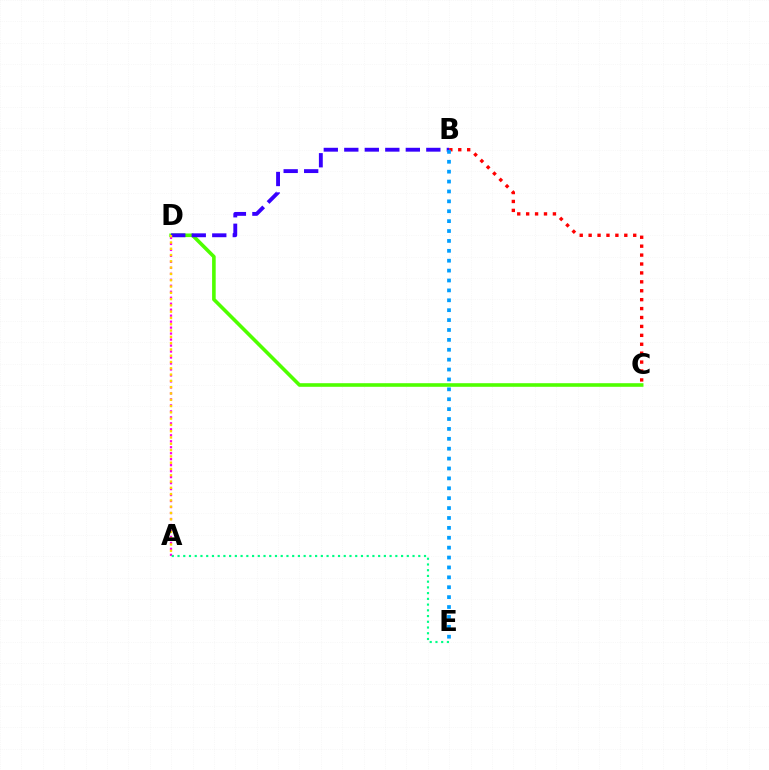{('B', 'C'): [{'color': '#ff0000', 'line_style': 'dotted', 'thickness': 2.42}], ('C', 'D'): [{'color': '#4fff00', 'line_style': 'solid', 'thickness': 2.59}], ('B', 'D'): [{'color': '#3700ff', 'line_style': 'dashed', 'thickness': 2.79}], ('A', 'D'): [{'color': '#ff00ed', 'line_style': 'dotted', 'thickness': 1.62}, {'color': '#ffd500', 'line_style': 'dotted', 'thickness': 1.71}], ('A', 'E'): [{'color': '#00ff86', 'line_style': 'dotted', 'thickness': 1.56}], ('B', 'E'): [{'color': '#009eff', 'line_style': 'dotted', 'thickness': 2.69}]}